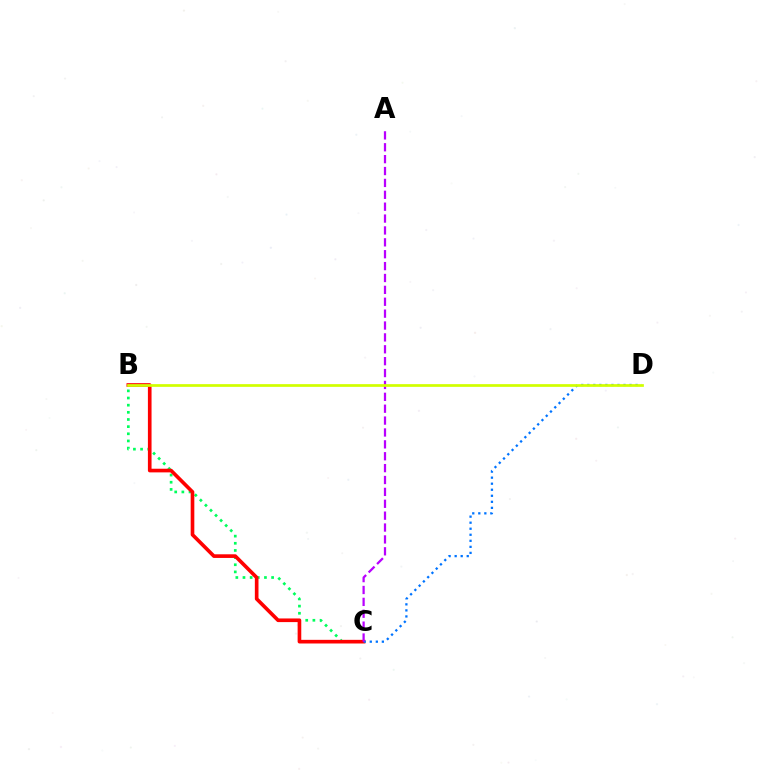{('B', 'C'): [{'color': '#00ff5c', 'line_style': 'dotted', 'thickness': 1.94}, {'color': '#ff0000', 'line_style': 'solid', 'thickness': 2.63}], ('C', 'D'): [{'color': '#0074ff', 'line_style': 'dotted', 'thickness': 1.64}], ('A', 'C'): [{'color': '#b900ff', 'line_style': 'dashed', 'thickness': 1.61}], ('B', 'D'): [{'color': '#d1ff00', 'line_style': 'solid', 'thickness': 1.96}]}